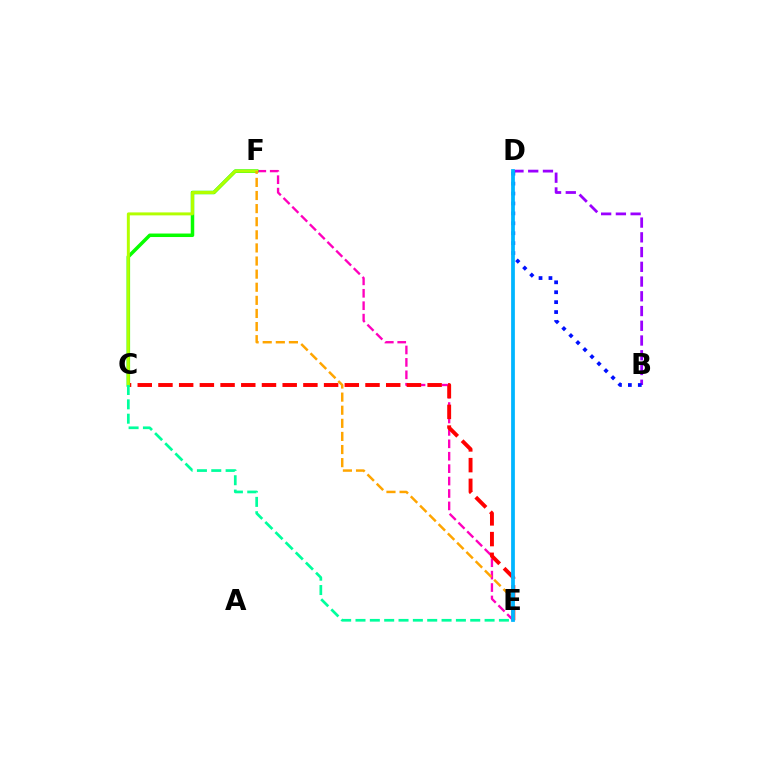{('B', 'D'): [{'color': '#9b00ff', 'line_style': 'dashed', 'thickness': 2.0}, {'color': '#0010ff', 'line_style': 'dotted', 'thickness': 2.69}], ('E', 'F'): [{'color': '#ff00bd', 'line_style': 'dashed', 'thickness': 1.69}, {'color': '#ffa500', 'line_style': 'dashed', 'thickness': 1.78}], ('C', 'E'): [{'color': '#ff0000', 'line_style': 'dashed', 'thickness': 2.81}, {'color': '#00ff9d', 'line_style': 'dashed', 'thickness': 1.95}], ('C', 'F'): [{'color': '#08ff00', 'line_style': 'solid', 'thickness': 2.52}, {'color': '#b3ff00', 'line_style': 'solid', 'thickness': 2.14}], ('D', 'E'): [{'color': '#00b5ff', 'line_style': 'solid', 'thickness': 2.71}]}